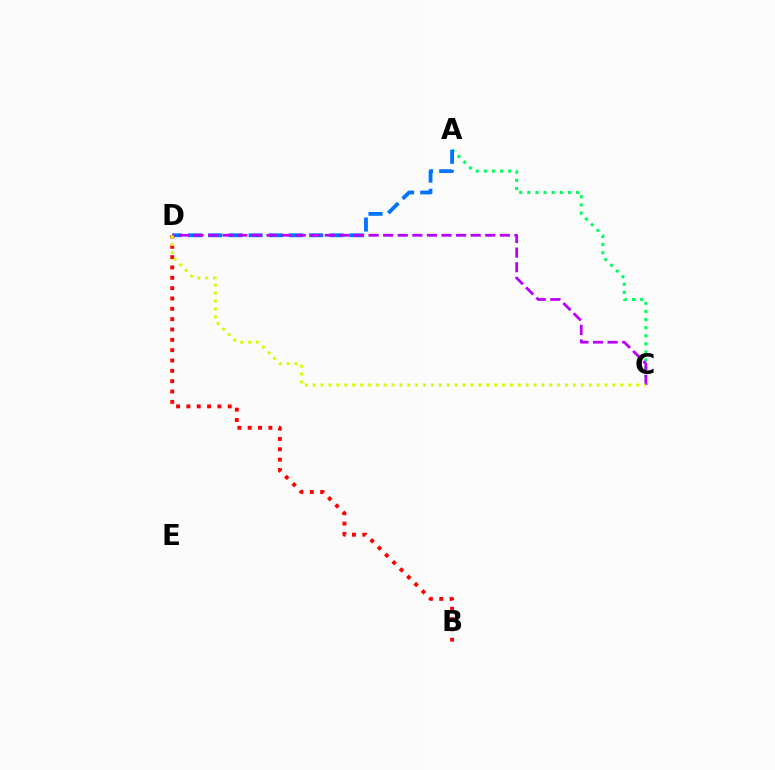{('A', 'C'): [{'color': '#00ff5c', 'line_style': 'dotted', 'thickness': 2.2}], ('A', 'D'): [{'color': '#0074ff', 'line_style': 'dashed', 'thickness': 2.74}], ('B', 'D'): [{'color': '#ff0000', 'line_style': 'dotted', 'thickness': 2.81}], ('C', 'D'): [{'color': '#b900ff', 'line_style': 'dashed', 'thickness': 1.98}, {'color': '#d1ff00', 'line_style': 'dotted', 'thickness': 2.14}]}